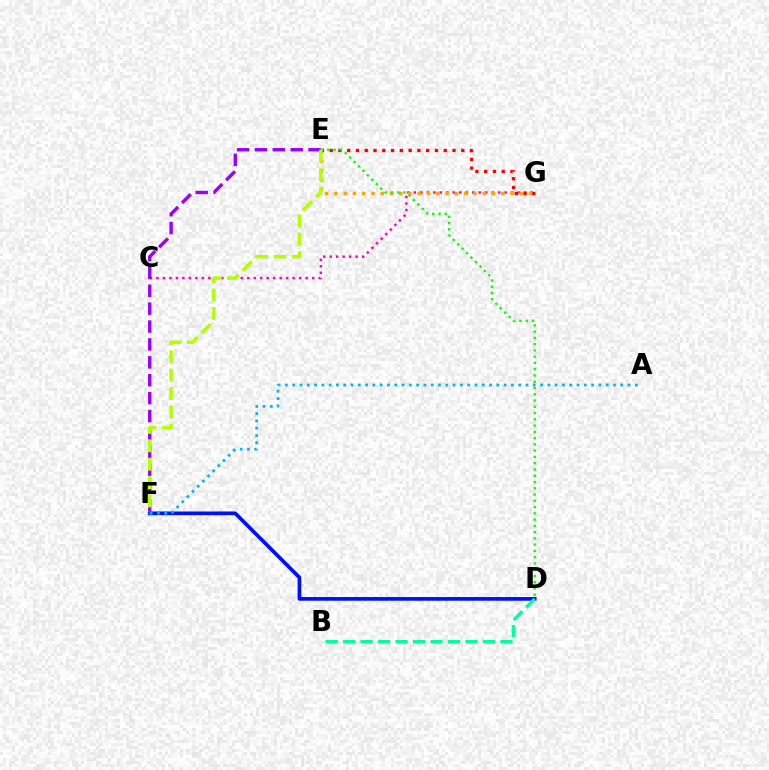{('C', 'G'): [{'color': '#ff00bd', 'line_style': 'dotted', 'thickness': 1.76}], ('D', 'F'): [{'color': '#0010ff', 'line_style': 'solid', 'thickness': 2.66}], ('E', 'G'): [{'color': '#ffa500', 'line_style': 'dotted', 'thickness': 2.52}, {'color': '#ff0000', 'line_style': 'dotted', 'thickness': 2.38}], ('E', 'F'): [{'color': '#9b00ff', 'line_style': 'dashed', 'thickness': 2.43}, {'color': '#b3ff00', 'line_style': 'dashed', 'thickness': 2.5}], ('D', 'E'): [{'color': '#08ff00', 'line_style': 'dotted', 'thickness': 1.7}], ('B', 'D'): [{'color': '#00ff9d', 'line_style': 'dashed', 'thickness': 2.37}], ('A', 'F'): [{'color': '#00b5ff', 'line_style': 'dotted', 'thickness': 1.98}]}